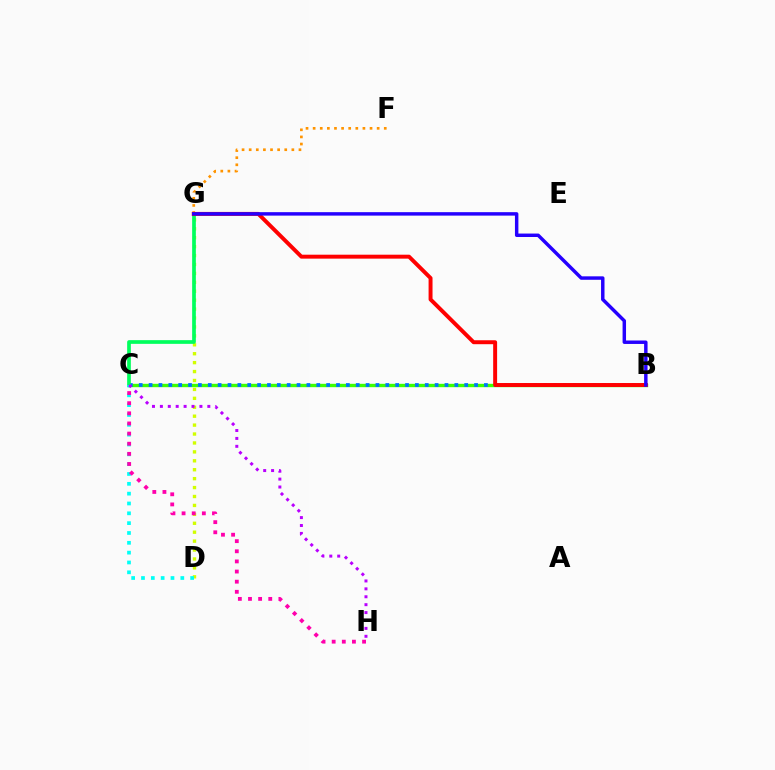{('D', 'G'): [{'color': '#d1ff00', 'line_style': 'dotted', 'thickness': 2.42}], ('B', 'C'): [{'color': '#3dff00', 'line_style': 'solid', 'thickness': 2.43}, {'color': '#0074ff', 'line_style': 'dotted', 'thickness': 2.68}], ('F', 'G'): [{'color': '#ff9400', 'line_style': 'dotted', 'thickness': 1.93}], ('C', 'G'): [{'color': '#00ff5c', 'line_style': 'solid', 'thickness': 2.66}], ('C', 'D'): [{'color': '#00fff6', 'line_style': 'dotted', 'thickness': 2.67}], ('B', 'G'): [{'color': '#ff0000', 'line_style': 'solid', 'thickness': 2.84}, {'color': '#2500ff', 'line_style': 'solid', 'thickness': 2.49}], ('C', 'H'): [{'color': '#b900ff', 'line_style': 'dotted', 'thickness': 2.15}, {'color': '#ff00ac', 'line_style': 'dotted', 'thickness': 2.75}]}